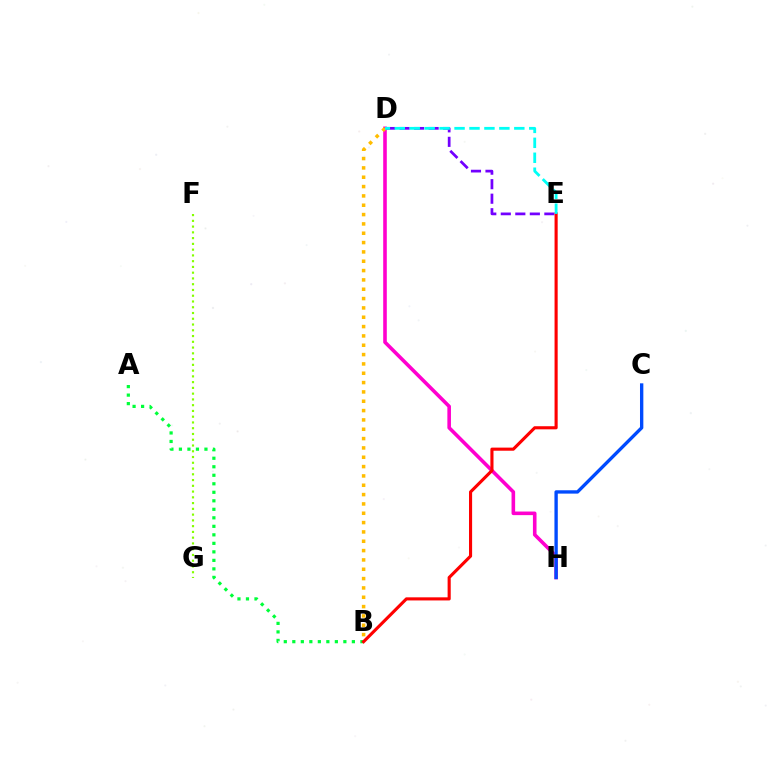{('D', 'H'): [{'color': '#ff00cf', 'line_style': 'solid', 'thickness': 2.59}], ('C', 'H'): [{'color': '#004bff', 'line_style': 'solid', 'thickness': 2.41}], ('A', 'B'): [{'color': '#00ff39', 'line_style': 'dotted', 'thickness': 2.31}], ('D', 'E'): [{'color': '#7200ff', 'line_style': 'dashed', 'thickness': 1.97}, {'color': '#00fff6', 'line_style': 'dashed', 'thickness': 2.03}], ('B', 'E'): [{'color': '#ff0000', 'line_style': 'solid', 'thickness': 2.24}], ('B', 'D'): [{'color': '#ffbd00', 'line_style': 'dotted', 'thickness': 2.54}], ('F', 'G'): [{'color': '#84ff00', 'line_style': 'dotted', 'thickness': 1.57}]}